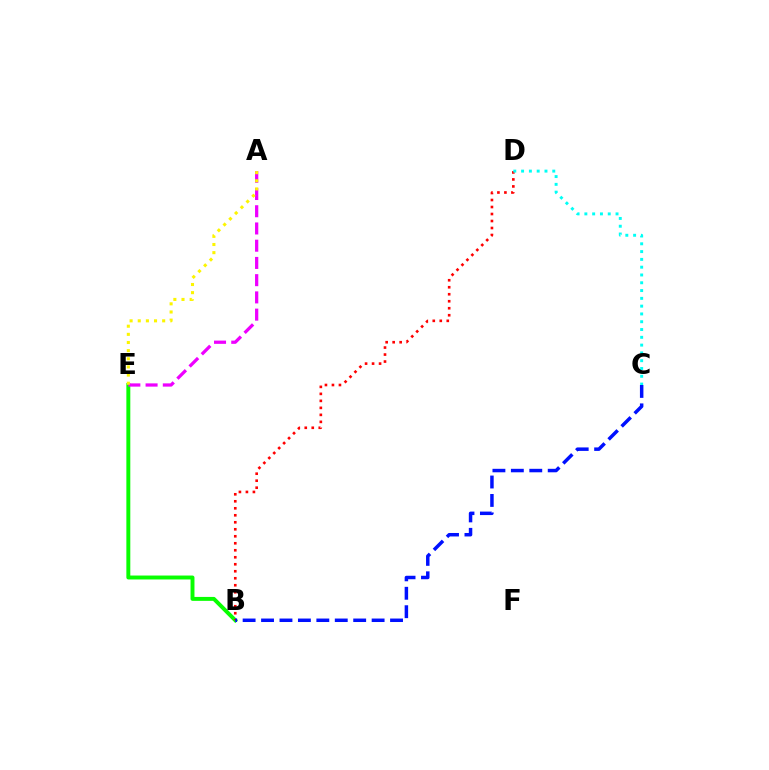{('B', 'E'): [{'color': '#08ff00', 'line_style': 'solid', 'thickness': 2.83}], ('A', 'E'): [{'color': '#ee00ff', 'line_style': 'dashed', 'thickness': 2.34}, {'color': '#fcf500', 'line_style': 'dotted', 'thickness': 2.21}], ('B', 'D'): [{'color': '#ff0000', 'line_style': 'dotted', 'thickness': 1.9}], ('C', 'D'): [{'color': '#00fff6', 'line_style': 'dotted', 'thickness': 2.12}], ('B', 'C'): [{'color': '#0010ff', 'line_style': 'dashed', 'thickness': 2.5}]}